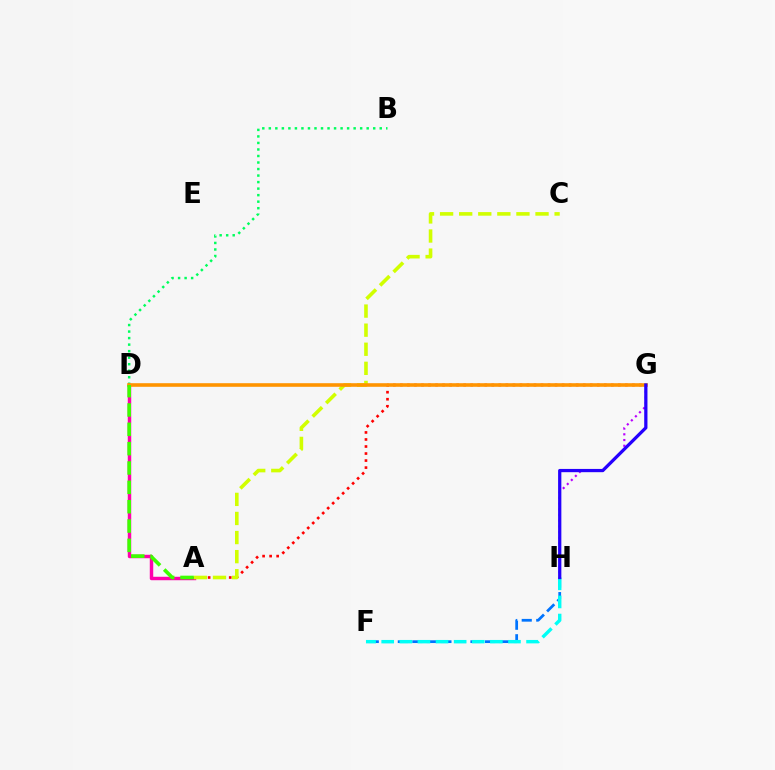{('B', 'D'): [{'color': '#00ff5c', 'line_style': 'dotted', 'thickness': 1.77}], ('A', 'D'): [{'color': '#ff00ac', 'line_style': 'solid', 'thickness': 2.49}, {'color': '#3dff00', 'line_style': 'dashed', 'thickness': 2.63}], ('F', 'H'): [{'color': '#0074ff', 'line_style': 'dashed', 'thickness': 1.97}, {'color': '#00fff6', 'line_style': 'dashed', 'thickness': 2.46}], ('A', 'G'): [{'color': '#ff0000', 'line_style': 'dotted', 'thickness': 1.91}], ('G', 'H'): [{'color': '#b900ff', 'line_style': 'dotted', 'thickness': 1.55}, {'color': '#2500ff', 'line_style': 'solid', 'thickness': 2.34}], ('A', 'C'): [{'color': '#d1ff00', 'line_style': 'dashed', 'thickness': 2.59}], ('D', 'G'): [{'color': '#ff9400', 'line_style': 'solid', 'thickness': 2.59}]}